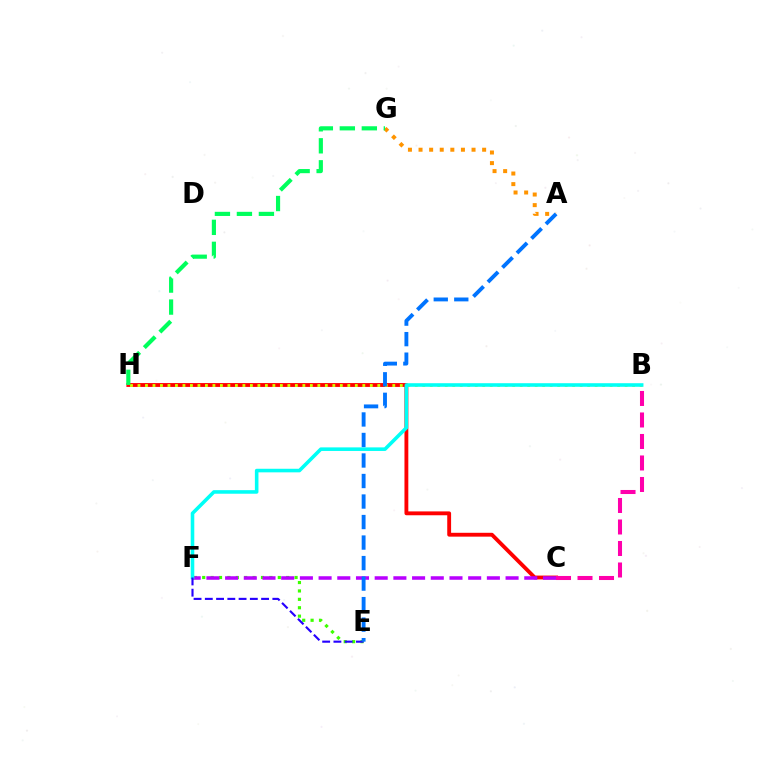{('C', 'H'): [{'color': '#ff0000', 'line_style': 'solid', 'thickness': 2.77}], ('E', 'F'): [{'color': '#3dff00', 'line_style': 'dotted', 'thickness': 2.28}, {'color': '#2500ff', 'line_style': 'dashed', 'thickness': 1.53}], ('B', 'C'): [{'color': '#ff00ac', 'line_style': 'dashed', 'thickness': 2.92}], ('B', 'H'): [{'color': '#d1ff00', 'line_style': 'dotted', 'thickness': 2.04}], ('C', 'F'): [{'color': '#b900ff', 'line_style': 'dashed', 'thickness': 2.54}], ('B', 'F'): [{'color': '#00fff6', 'line_style': 'solid', 'thickness': 2.57}], ('A', 'G'): [{'color': '#ff9400', 'line_style': 'dotted', 'thickness': 2.88}], ('A', 'E'): [{'color': '#0074ff', 'line_style': 'dashed', 'thickness': 2.79}], ('G', 'H'): [{'color': '#00ff5c', 'line_style': 'dashed', 'thickness': 2.99}]}